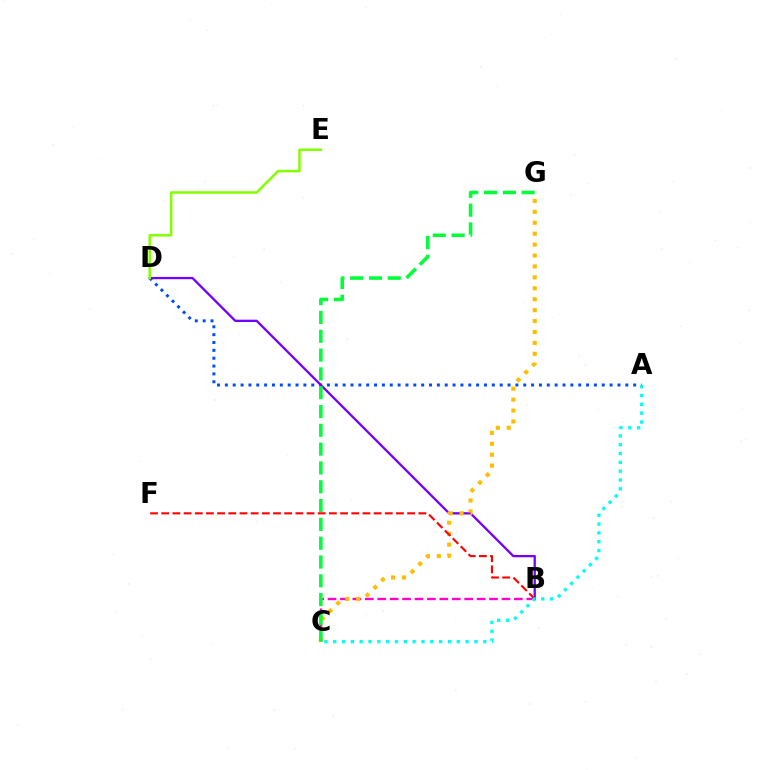{('A', 'D'): [{'color': '#004bff', 'line_style': 'dotted', 'thickness': 2.13}], ('B', 'D'): [{'color': '#7200ff', 'line_style': 'solid', 'thickness': 1.65}], ('B', 'C'): [{'color': '#ff00cf', 'line_style': 'dashed', 'thickness': 1.69}], ('C', 'G'): [{'color': '#ffbd00', 'line_style': 'dotted', 'thickness': 2.97}, {'color': '#00ff39', 'line_style': 'dashed', 'thickness': 2.56}], ('B', 'F'): [{'color': '#ff0000', 'line_style': 'dashed', 'thickness': 1.52}], ('A', 'C'): [{'color': '#00fff6', 'line_style': 'dotted', 'thickness': 2.4}], ('D', 'E'): [{'color': '#84ff00', 'line_style': 'solid', 'thickness': 1.82}]}